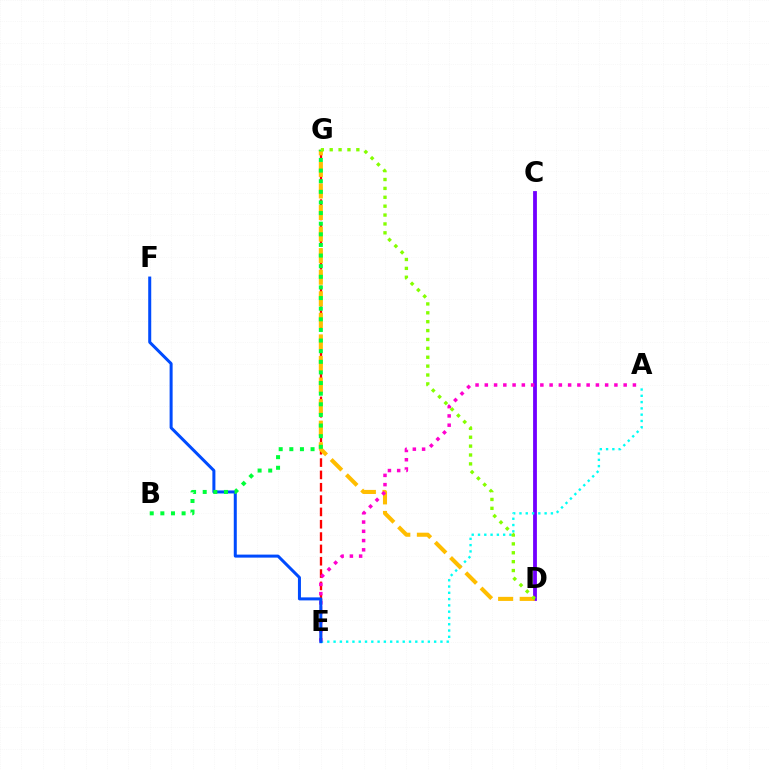{('C', 'D'): [{'color': '#7200ff', 'line_style': 'solid', 'thickness': 2.74}], ('A', 'E'): [{'color': '#00fff6', 'line_style': 'dotted', 'thickness': 1.71}, {'color': '#ff00cf', 'line_style': 'dotted', 'thickness': 2.52}], ('E', 'G'): [{'color': '#ff0000', 'line_style': 'dashed', 'thickness': 1.68}], ('D', 'G'): [{'color': '#ffbd00', 'line_style': 'dashed', 'thickness': 2.93}, {'color': '#84ff00', 'line_style': 'dotted', 'thickness': 2.41}], ('E', 'F'): [{'color': '#004bff', 'line_style': 'solid', 'thickness': 2.17}], ('B', 'G'): [{'color': '#00ff39', 'line_style': 'dotted', 'thickness': 2.89}]}